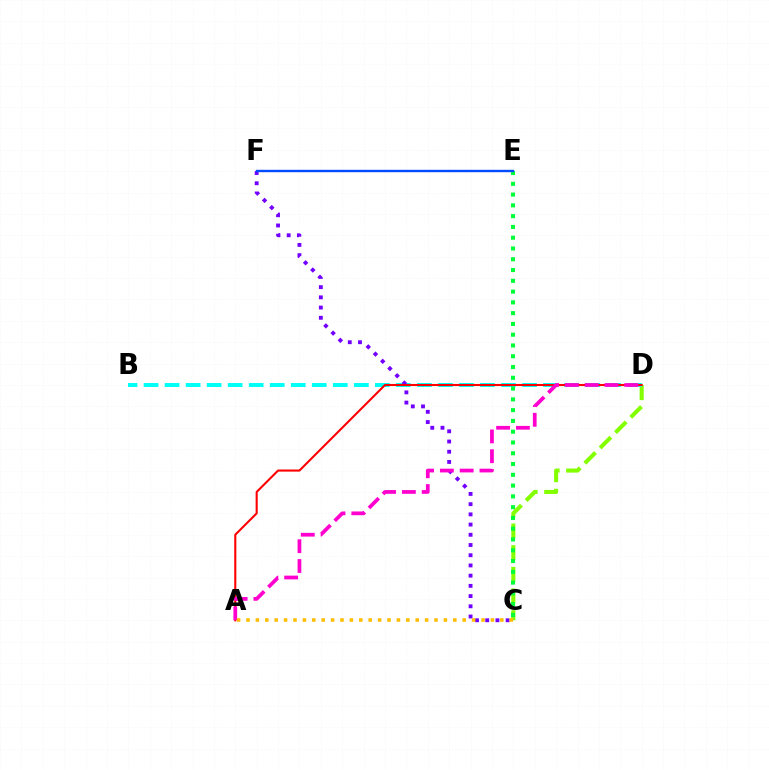{('C', 'D'): [{'color': '#84ff00', 'line_style': 'dashed', 'thickness': 2.94}], ('B', 'D'): [{'color': '#00fff6', 'line_style': 'dashed', 'thickness': 2.86}], ('C', 'F'): [{'color': '#7200ff', 'line_style': 'dotted', 'thickness': 2.78}], ('C', 'E'): [{'color': '#00ff39', 'line_style': 'dotted', 'thickness': 2.93}], ('A', 'D'): [{'color': '#ff0000', 'line_style': 'solid', 'thickness': 1.5}, {'color': '#ff00cf', 'line_style': 'dashed', 'thickness': 2.69}], ('A', 'C'): [{'color': '#ffbd00', 'line_style': 'dotted', 'thickness': 2.55}], ('E', 'F'): [{'color': '#004bff', 'line_style': 'solid', 'thickness': 1.73}]}